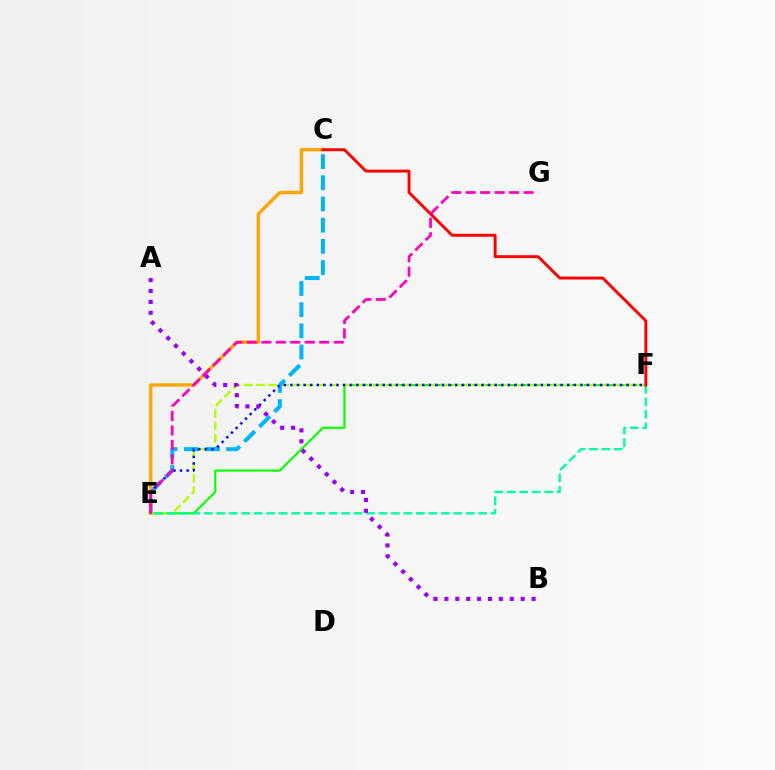{('E', 'F'): [{'color': '#08ff00', 'line_style': 'solid', 'thickness': 1.54}, {'color': '#b3ff00', 'line_style': 'dashed', 'thickness': 1.67}, {'color': '#00ff9d', 'line_style': 'dashed', 'thickness': 1.69}, {'color': '#0010ff', 'line_style': 'dotted', 'thickness': 1.79}], ('C', 'E'): [{'color': '#00b5ff', 'line_style': 'dashed', 'thickness': 2.88}, {'color': '#ffa500', 'line_style': 'solid', 'thickness': 2.4}], ('C', 'F'): [{'color': '#ff0000', 'line_style': 'solid', 'thickness': 2.1}], ('E', 'G'): [{'color': '#ff00bd', 'line_style': 'dashed', 'thickness': 1.97}], ('A', 'B'): [{'color': '#9b00ff', 'line_style': 'dotted', 'thickness': 2.96}]}